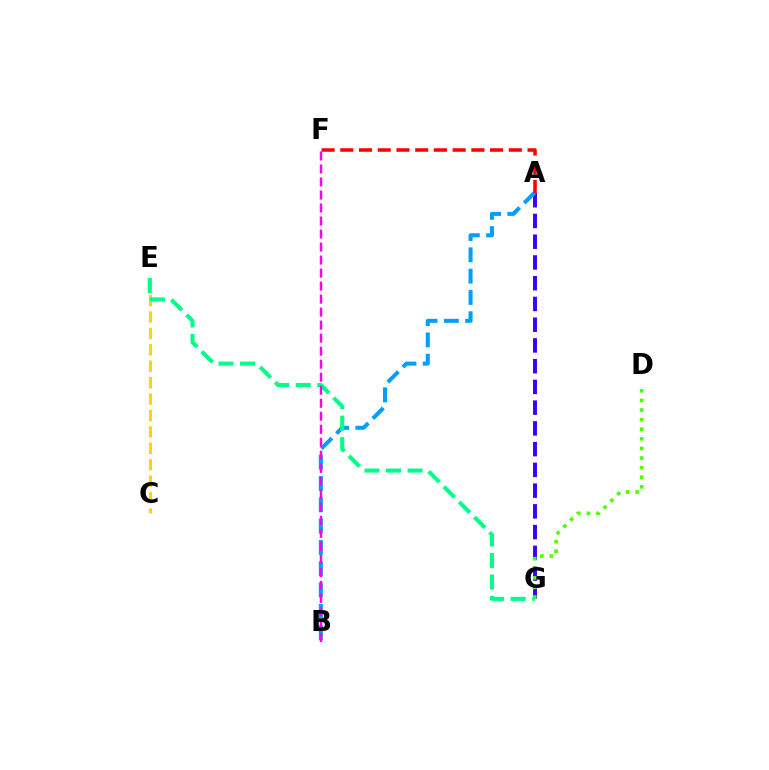{('C', 'E'): [{'color': '#ffd500', 'line_style': 'dashed', 'thickness': 2.23}], ('A', 'G'): [{'color': '#3700ff', 'line_style': 'dashed', 'thickness': 2.82}], ('A', 'B'): [{'color': '#009eff', 'line_style': 'dashed', 'thickness': 2.89}], ('D', 'G'): [{'color': '#4fff00', 'line_style': 'dotted', 'thickness': 2.61}], ('E', 'G'): [{'color': '#00ff86', 'line_style': 'dashed', 'thickness': 2.93}], ('A', 'F'): [{'color': '#ff0000', 'line_style': 'dashed', 'thickness': 2.54}], ('B', 'F'): [{'color': '#ff00ed', 'line_style': 'dashed', 'thickness': 1.77}]}